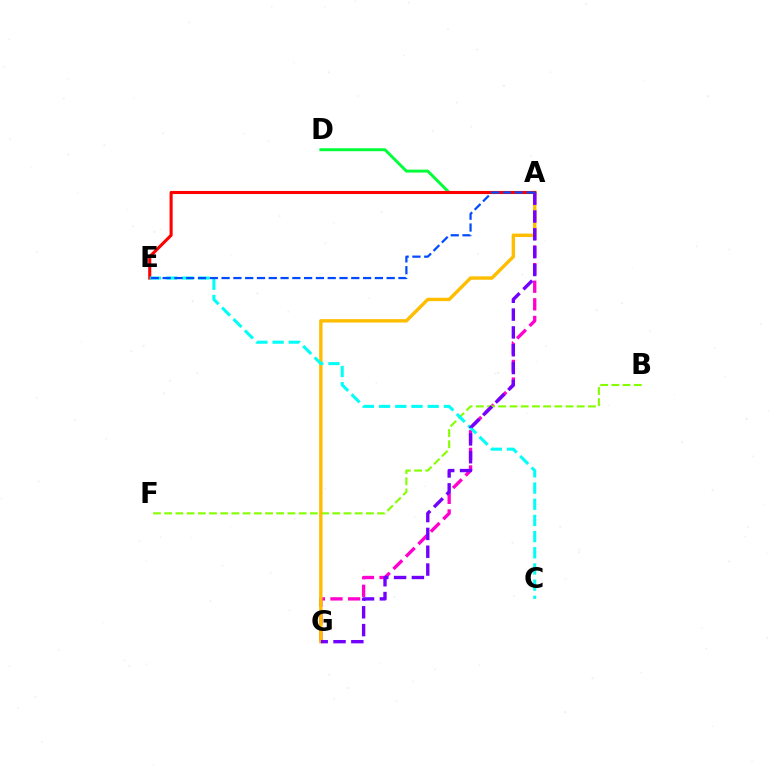{('A', 'G'): [{'color': '#ff00cf', 'line_style': 'dashed', 'thickness': 2.39}, {'color': '#ffbd00', 'line_style': 'solid', 'thickness': 2.44}, {'color': '#7200ff', 'line_style': 'dashed', 'thickness': 2.42}], ('B', 'F'): [{'color': '#84ff00', 'line_style': 'dashed', 'thickness': 1.52}], ('A', 'D'): [{'color': '#00ff39', 'line_style': 'solid', 'thickness': 2.11}], ('A', 'E'): [{'color': '#ff0000', 'line_style': 'solid', 'thickness': 2.22}, {'color': '#004bff', 'line_style': 'dashed', 'thickness': 1.6}], ('C', 'E'): [{'color': '#00fff6', 'line_style': 'dashed', 'thickness': 2.2}]}